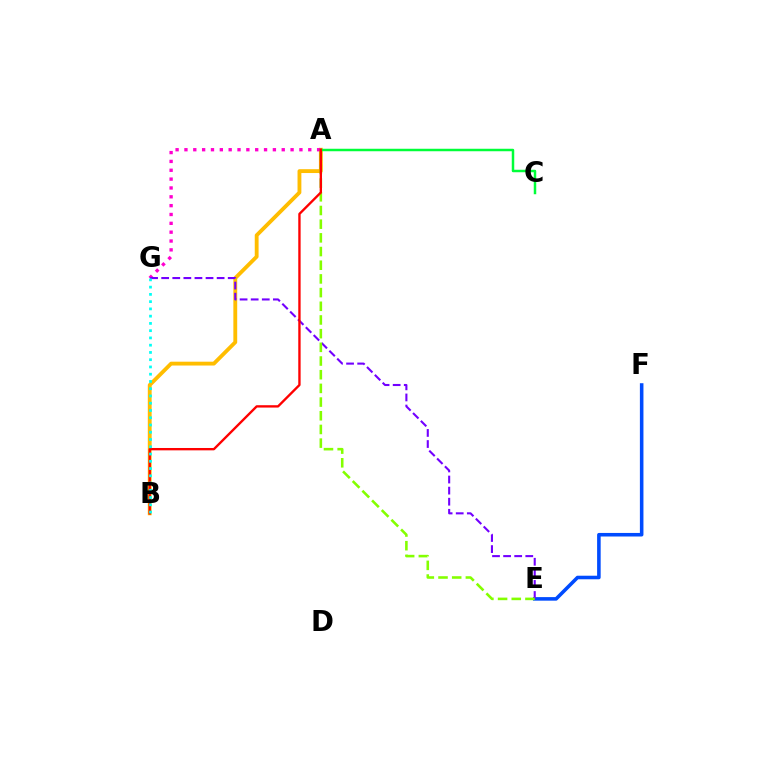{('E', 'F'): [{'color': '#004bff', 'line_style': 'solid', 'thickness': 2.56}], ('A', 'B'): [{'color': '#ffbd00', 'line_style': 'solid', 'thickness': 2.76}, {'color': '#ff0000', 'line_style': 'solid', 'thickness': 1.69}], ('A', 'G'): [{'color': '#ff00cf', 'line_style': 'dotted', 'thickness': 2.4}], ('E', 'G'): [{'color': '#7200ff', 'line_style': 'dashed', 'thickness': 1.51}], ('A', 'E'): [{'color': '#84ff00', 'line_style': 'dashed', 'thickness': 1.86}], ('A', 'C'): [{'color': '#00ff39', 'line_style': 'solid', 'thickness': 1.79}], ('B', 'G'): [{'color': '#00fff6', 'line_style': 'dotted', 'thickness': 1.97}]}